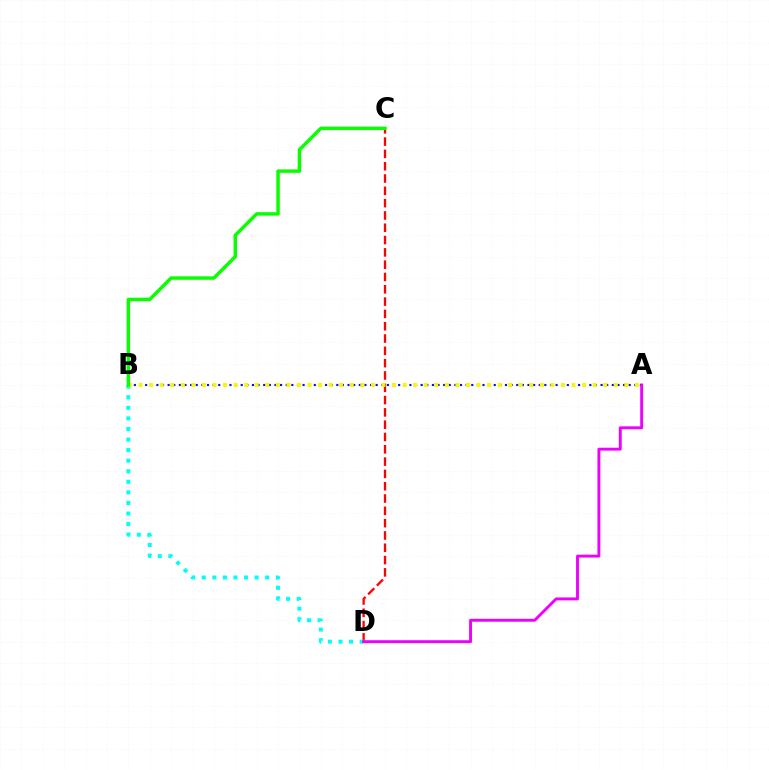{('C', 'D'): [{'color': '#ff0000', 'line_style': 'dashed', 'thickness': 1.67}], ('B', 'D'): [{'color': '#00fff6', 'line_style': 'dotted', 'thickness': 2.87}], ('A', 'B'): [{'color': '#0010ff', 'line_style': 'dotted', 'thickness': 1.53}, {'color': '#fcf500', 'line_style': 'dotted', 'thickness': 2.87}], ('A', 'D'): [{'color': '#ee00ff', 'line_style': 'solid', 'thickness': 2.08}], ('B', 'C'): [{'color': '#08ff00', 'line_style': 'solid', 'thickness': 2.48}]}